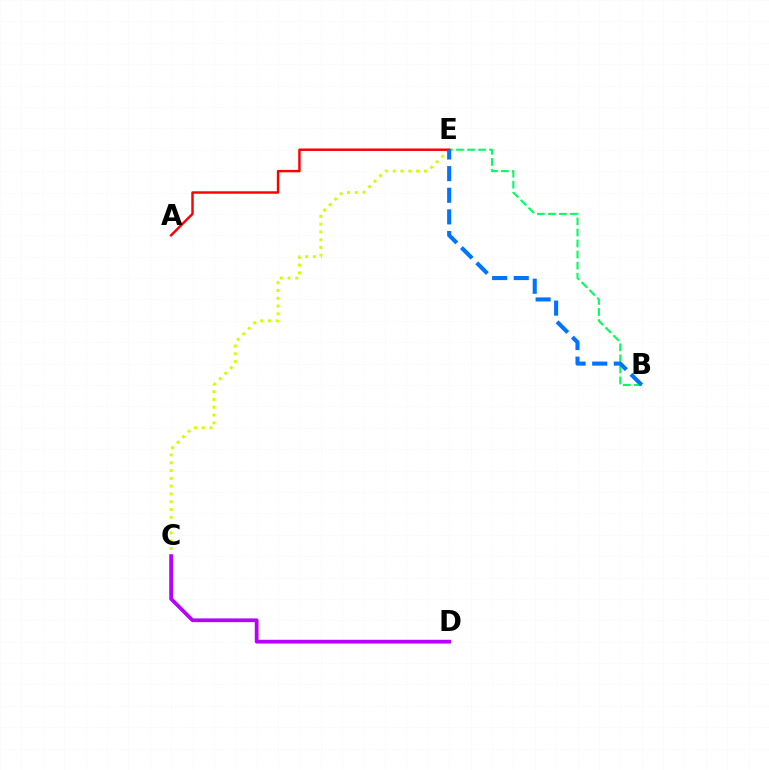{('C', 'E'): [{'color': '#d1ff00', 'line_style': 'dotted', 'thickness': 2.12}], ('B', 'E'): [{'color': '#00ff5c', 'line_style': 'dashed', 'thickness': 1.5}, {'color': '#0074ff', 'line_style': 'dashed', 'thickness': 2.94}], ('A', 'E'): [{'color': '#ff0000', 'line_style': 'solid', 'thickness': 1.76}], ('C', 'D'): [{'color': '#b900ff', 'line_style': 'solid', 'thickness': 2.71}]}